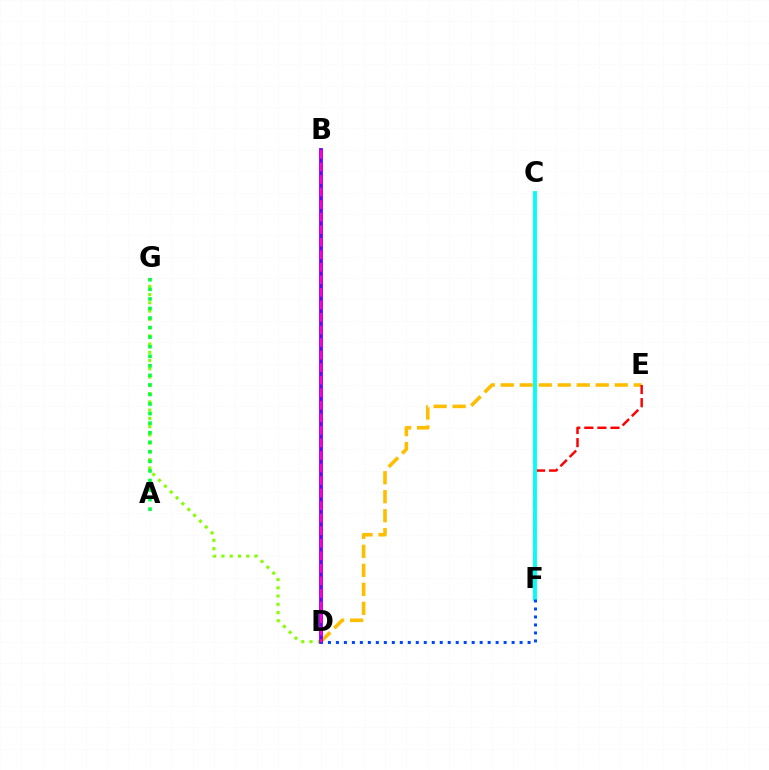{('D', 'G'): [{'color': '#84ff00', 'line_style': 'dotted', 'thickness': 2.24}], ('D', 'E'): [{'color': '#ffbd00', 'line_style': 'dashed', 'thickness': 2.58}], ('E', 'F'): [{'color': '#ff0000', 'line_style': 'dashed', 'thickness': 1.78}], ('A', 'G'): [{'color': '#00ff39', 'line_style': 'dotted', 'thickness': 2.6}], ('B', 'D'): [{'color': '#7200ff', 'line_style': 'solid', 'thickness': 2.73}, {'color': '#ff00cf', 'line_style': 'dashed', 'thickness': 1.7}], ('C', 'F'): [{'color': '#00fff6', 'line_style': 'solid', 'thickness': 2.77}], ('D', 'F'): [{'color': '#004bff', 'line_style': 'dotted', 'thickness': 2.17}]}